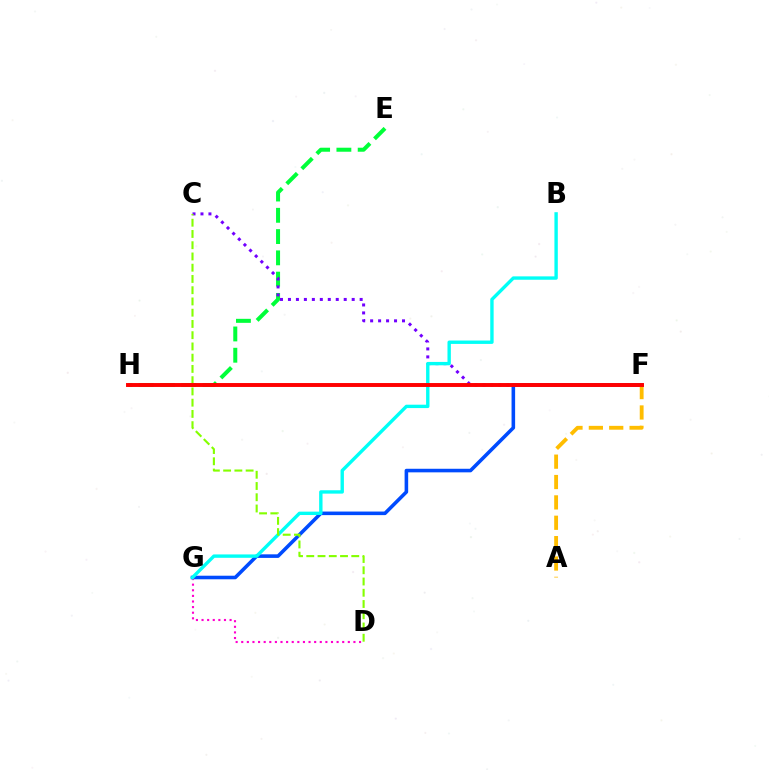{('E', 'H'): [{'color': '#00ff39', 'line_style': 'dashed', 'thickness': 2.89}], ('F', 'G'): [{'color': '#004bff', 'line_style': 'solid', 'thickness': 2.57}], ('D', 'G'): [{'color': '#ff00cf', 'line_style': 'dotted', 'thickness': 1.52}], ('C', 'F'): [{'color': '#7200ff', 'line_style': 'dotted', 'thickness': 2.16}], ('A', 'F'): [{'color': '#ffbd00', 'line_style': 'dashed', 'thickness': 2.77}], ('B', 'G'): [{'color': '#00fff6', 'line_style': 'solid', 'thickness': 2.43}], ('C', 'D'): [{'color': '#84ff00', 'line_style': 'dashed', 'thickness': 1.53}], ('F', 'H'): [{'color': '#ff0000', 'line_style': 'solid', 'thickness': 2.83}]}